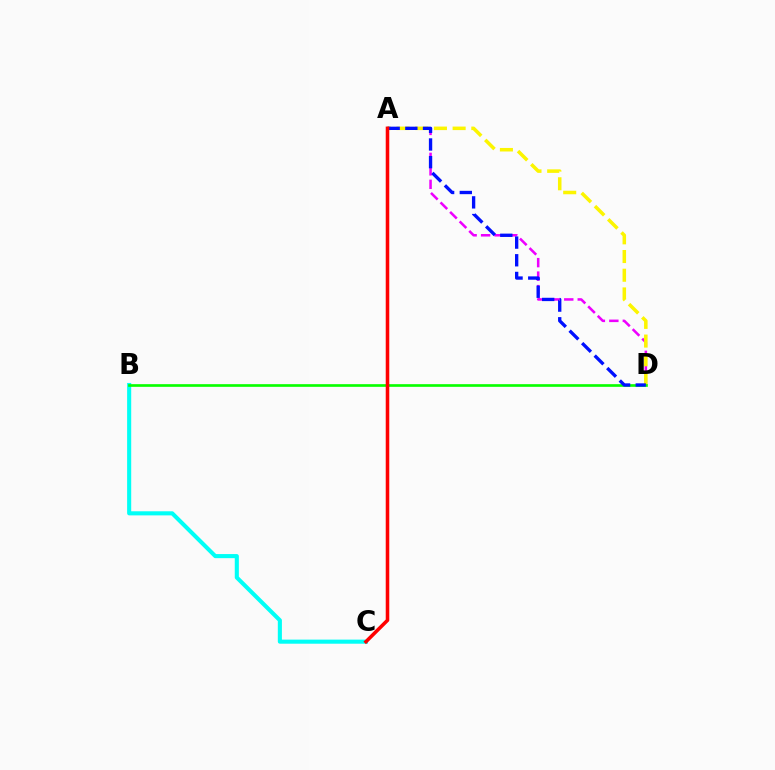{('A', 'D'): [{'color': '#ee00ff', 'line_style': 'dashed', 'thickness': 1.83}, {'color': '#fcf500', 'line_style': 'dashed', 'thickness': 2.54}, {'color': '#0010ff', 'line_style': 'dashed', 'thickness': 2.4}], ('B', 'C'): [{'color': '#00fff6', 'line_style': 'solid', 'thickness': 2.95}], ('B', 'D'): [{'color': '#08ff00', 'line_style': 'solid', 'thickness': 1.92}], ('A', 'C'): [{'color': '#ff0000', 'line_style': 'solid', 'thickness': 2.55}]}